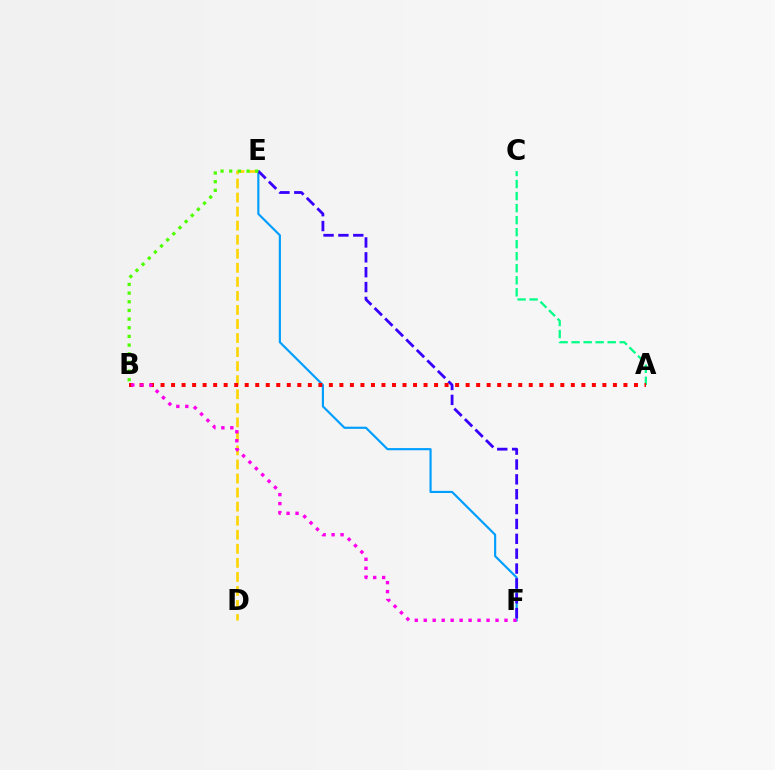{('E', 'F'): [{'color': '#009eff', 'line_style': 'solid', 'thickness': 1.56}, {'color': '#3700ff', 'line_style': 'dashed', 'thickness': 2.02}], ('D', 'E'): [{'color': '#ffd500', 'line_style': 'dashed', 'thickness': 1.91}], ('B', 'E'): [{'color': '#4fff00', 'line_style': 'dotted', 'thickness': 2.35}], ('A', 'C'): [{'color': '#00ff86', 'line_style': 'dashed', 'thickness': 1.63}], ('A', 'B'): [{'color': '#ff0000', 'line_style': 'dotted', 'thickness': 2.86}], ('B', 'F'): [{'color': '#ff00ed', 'line_style': 'dotted', 'thickness': 2.44}]}